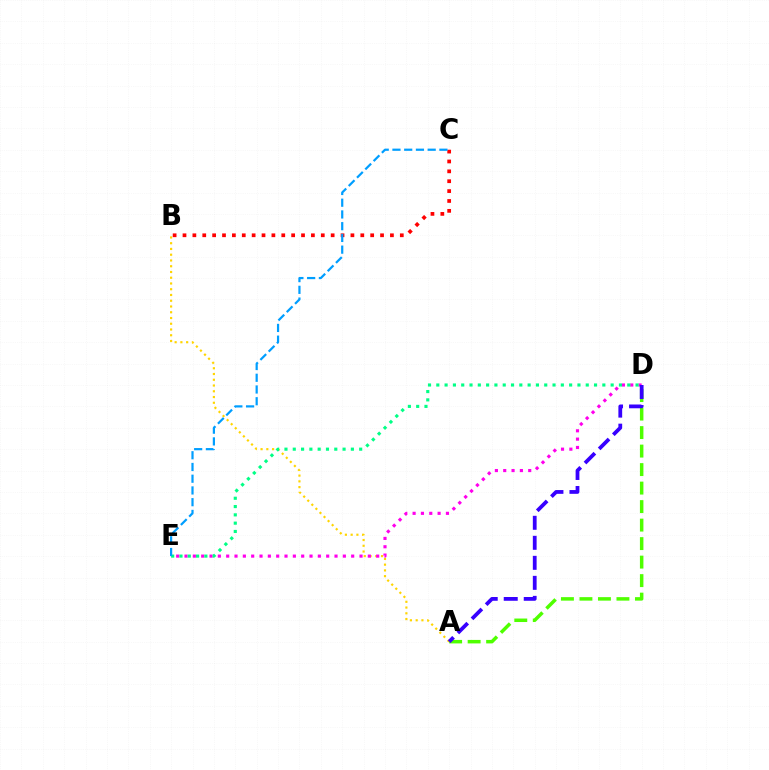{('A', 'D'): [{'color': '#4fff00', 'line_style': 'dashed', 'thickness': 2.51}, {'color': '#3700ff', 'line_style': 'dashed', 'thickness': 2.72}], ('A', 'B'): [{'color': '#ffd500', 'line_style': 'dotted', 'thickness': 1.56}], ('D', 'E'): [{'color': '#ff00ed', 'line_style': 'dotted', 'thickness': 2.26}, {'color': '#00ff86', 'line_style': 'dotted', 'thickness': 2.26}], ('B', 'C'): [{'color': '#ff0000', 'line_style': 'dotted', 'thickness': 2.68}], ('C', 'E'): [{'color': '#009eff', 'line_style': 'dashed', 'thickness': 1.59}]}